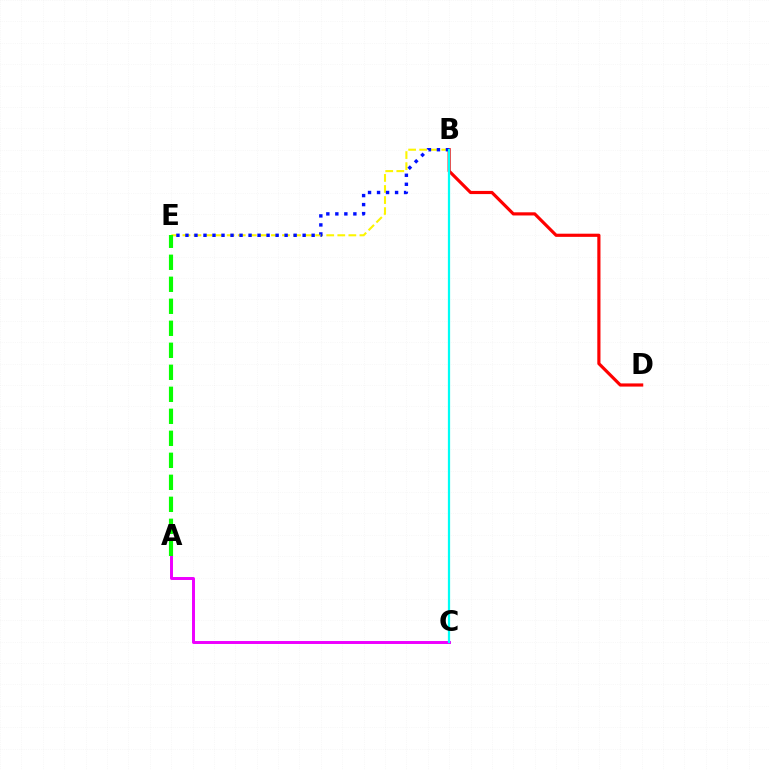{('A', 'C'): [{'color': '#ee00ff', 'line_style': 'solid', 'thickness': 2.13}], ('B', 'E'): [{'color': '#fcf500', 'line_style': 'dashed', 'thickness': 1.5}, {'color': '#0010ff', 'line_style': 'dotted', 'thickness': 2.45}], ('B', 'D'): [{'color': '#ff0000', 'line_style': 'solid', 'thickness': 2.28}], ('A', 'E'): [{'color': '#08ff00', 'line_style': 'dashed', 'thickness': 2.99}], ('B', 'C'): [{'color': '#00fff6', 'line_style': 'solid', 'thickness': 1.61}]}